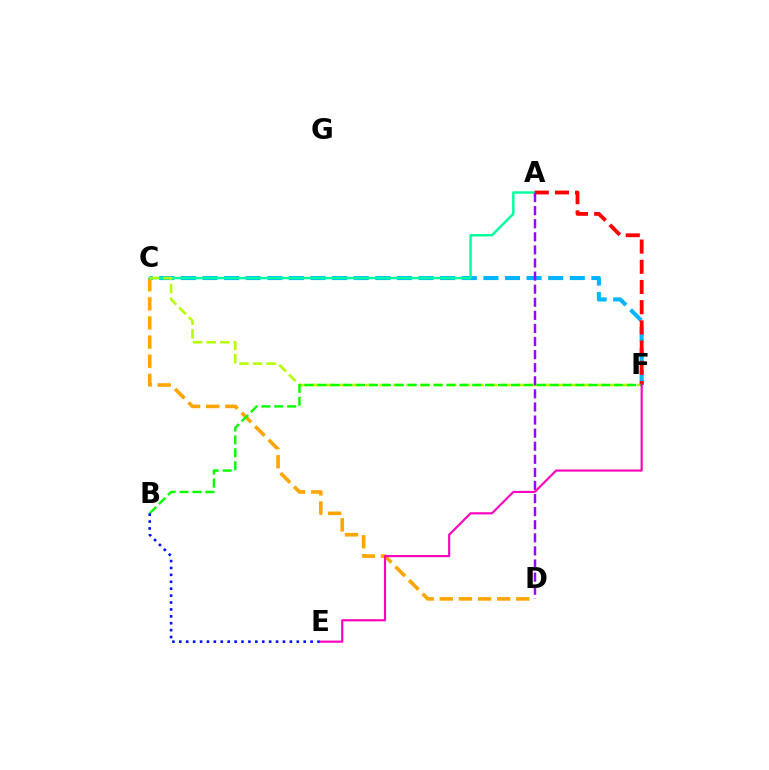{('C', 'F'): [{'color': '#00b5ff', 'line_style': 'dashed', 'thickness': 2.94}, {'color': '#b3ff00', 'line_style': 'dashed', 'thickness': 1.84}], ('C', 'D'): [{'color': '#ffa500', 'line_style': 'dashed', 'thickness': 2.6}], ('A', 'C'): [{'color': '#00ff9d', 'line_style': 'solid', 'thickness': 1.76}], ('A', 'F'): [{'color': '#ff0000', 'line_style': 'dashed', 'thickness': 2.74}], ('A', 'D'): [{'color': '#9b00ff', 'line_style': 'dashed', 'thickness': 1.78}], ('B', 'F'): [{'color': '#08ff00', 'line_style': 'dashed', 'thickness': 1.75}], ('E', 'F'): [{'color': '#ff00bd', 'line_style': 'solid', 'thickness': 1.54}], ('B', 'E'): [{'color': '#0010ff', 'line_style': 'dotted', 'thickness': 1.88}]}